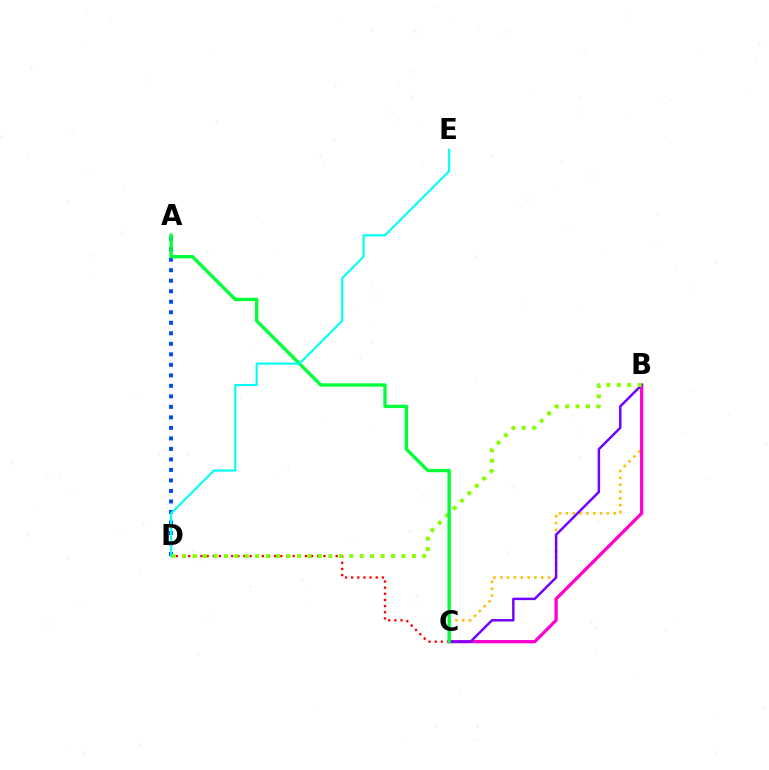{('B', 'C'): [{'color': '#ffbd00', 'line_style': 'dotted', 'thickness': 1.86}, {'color': '#ff00cf', 'line_style': 'solid', 'thickness': 2.34}, {'color': '#7200ff', 'line_style': 'solid', 'thickness': 1.76}], ('C', 'D'): [{'color': '#ff0000', 'line_style': 'dotted', 'thickness': 1.67}], ('A', 'D'): [{'color': '#004bff', 'line_style': 'dotted', 'thickness': 2.86}], ('B', 'D'): [{'color': '#84ff00', 'line_style': 'dotted', 'thickness': 2.84}], ('A', 'C'): [{'color': '#00ff39', 'line_style': 'solid', 'thickness': 2.4}], ('D', 'E'): [{'color': '#00fff6', 'line_style': 'solid', 'thickness': 1.53}]}